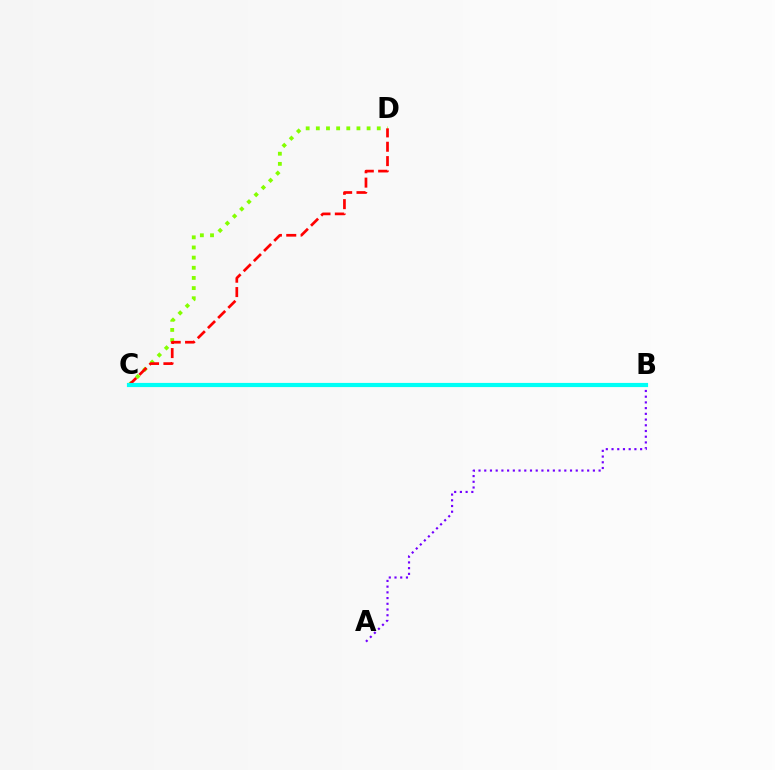{('A', 'B'): [{'color': '#7200ff', 'line_style': 'dotted', 'thickness': 1.55}], ('C', 'D'): [{'color': '#84ff00', 'line_style': 'dotted', 'thickness': 2.76}, {'color': '#ff0000', 'line_style': 'dashed', 'thickness': 1.95}], ('B', 'C'): [{'color': '#00fff6', 'line_style': 'solid', 'thickness': 3.0}]}